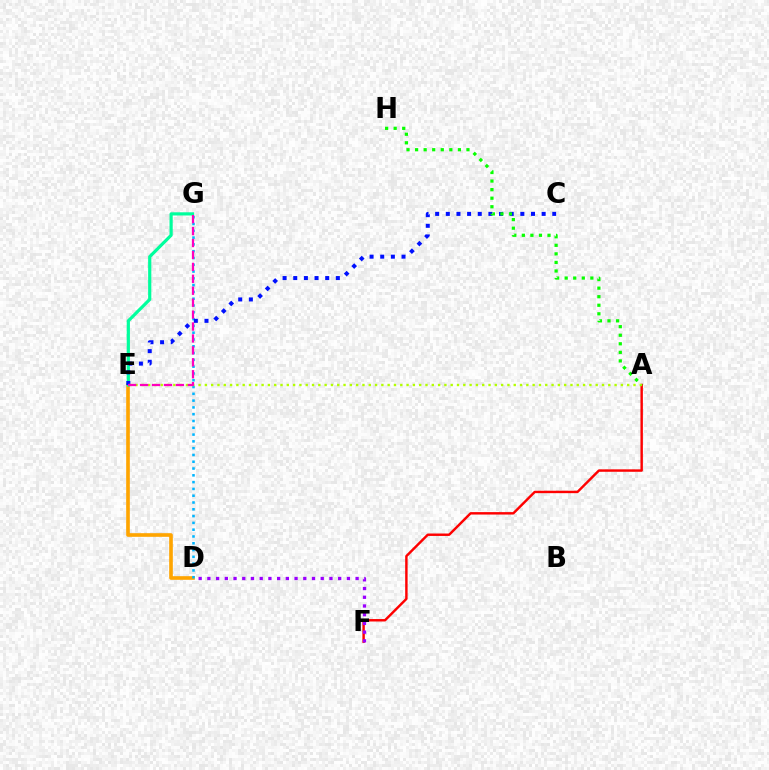{('D', 'E'): [{'color': '#ffa500', 'line_style': 'solid', 'thickness': 2.62}], ('D', 'G'): [{'color': '#00b5ff', 'line_style': 'dotted', 'thickness': 1.85}], ('A', 'F'): [{'color': '#ff0000', 'line_style': 'solid', 'thickness': 1.75}], ('E', 'G'): [{'color': '#00ff9d', 'line_style': 'solid', 'thickness': 2.3}, {'color': '#ff00bd', 'line_style': 'dashed', 'thickness': 1.62}], ('C', 'E'): [{'color': '#0010ff', 'line_style': 'dotted', 'thickness': 2.89}], ('D', 'F'): [{'color': '#9b00ff', 'line_style': 'dotted', 'thickness': 2.37}], ('A', 'E'): [{'color': '#b3ff00', 'line_style': 'dotted', 'thickness': 1.71}], ('A', 'H'): [{'color': '#08ff00', 'line_style': 'dotted', 'thickness': 2.33}]}